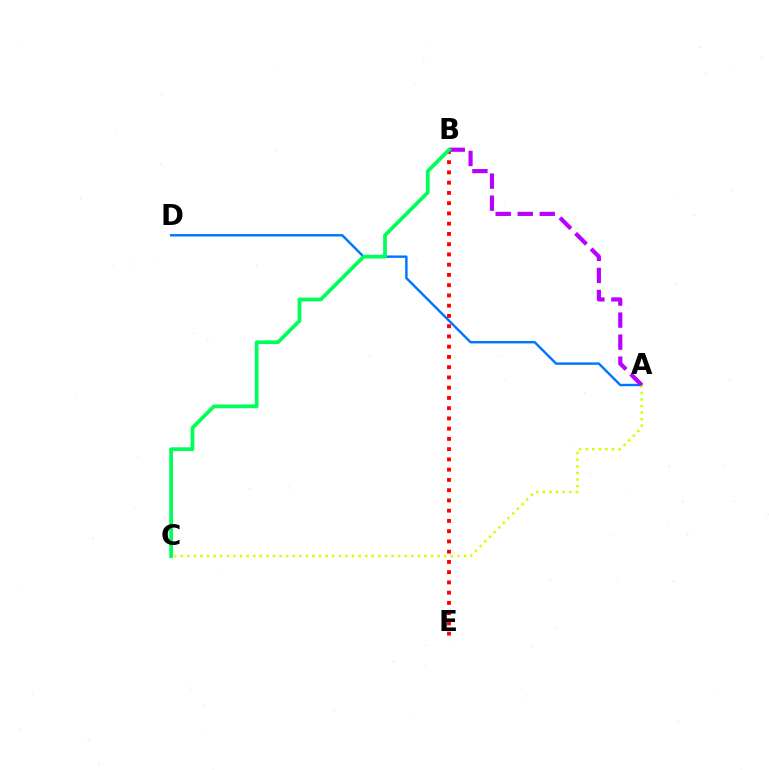{('A', 'D'): [{'color': '#0074ff', 'line_style': 'solid', 'thickness': 1.73}], ('B', 'E'): [{'color': '#ff0000', 'line_style': 'dotted', 'thickness': 2.78}], ('A', 'C'): [{'color': '#d1ff00', 'line_style': 'dotted', 'thickness': 1.79}], ('A', 'B'): [{'color': '#b900ff', 'line_style': 'dashed', 'thickness': 2.99}], ('B', 'C'): [{'color': '#00ff5c', 'line_style': 'solid', 'thickness': 2.7}]}